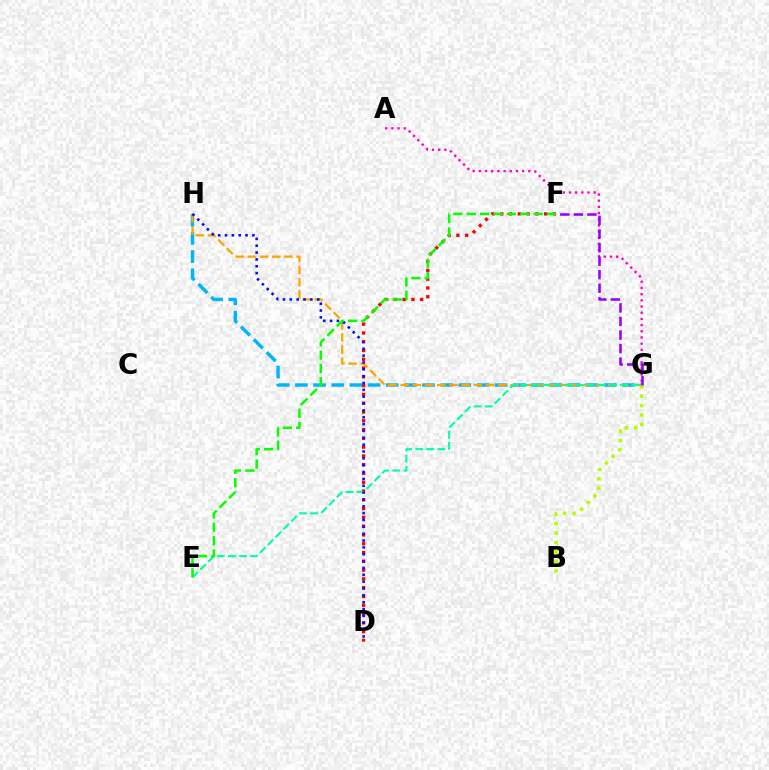{('D', 'F'): [{'color': '#ff0000', 'line_style': 'dotted', 'thickness': 2.39}], ('A', 'G'): [{'color': '#ff00bd', 'line_style': 'dotted', 'thickness': 1.68}], ('G', 'H'): [{'color': '#00b5ff', 'line_style': 'dashed', 'thickness': 2.47}, {'color': '#ffa500', 'line_style': 'dashed', 'thickness': 1.66}], ('B', 'G'): [{'color': '#b3ff00', 'line_style': 'dotted', 'thickness': 2.55}], ('F', 'G'): [{'color': '#9b00ff', 'line_style': 'dashed', 'thickness': 1.84}], ('E', 'G'): [{'color': '#00ff9d', 'line_style': 'dashed', 'thickness': 1.51}], ('D', 'H'): [{'color': '#0010ff', 'line_style': 'dotted', 'thickness': 1.86}], ('E', 'F'): [{'color': '#08ff00', 'line_style': 'dashed', 'thickness': 1.82}]}